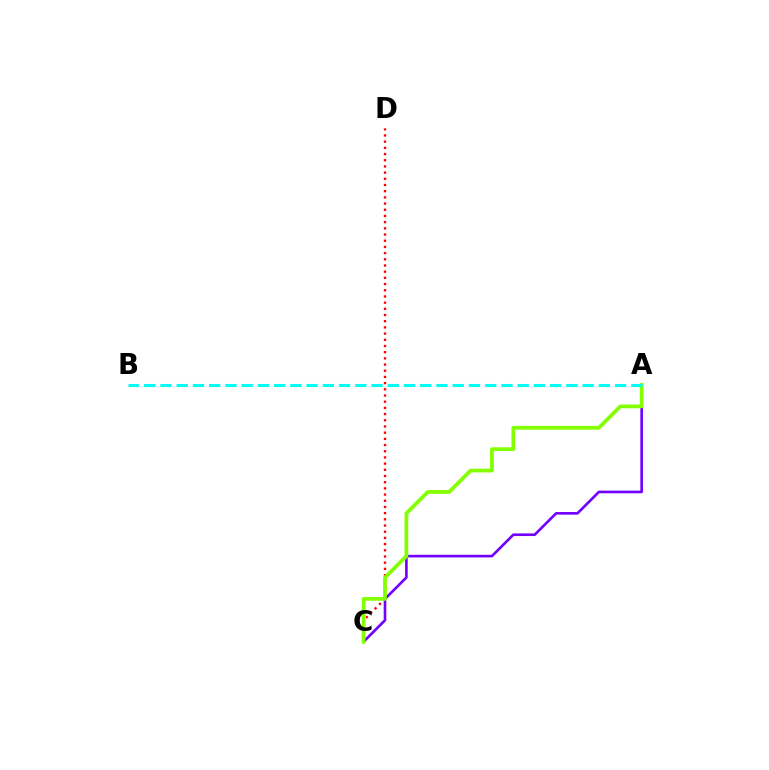{('C', 'D'): [{'color': '#ff0000', 'line_style': 'dotted', 'thickness': 1.68}], ('A', 'C'): [{'color': '#7200ff', 'line_style': 'solid', 'thickness': 1.9}, {'color': '#84ff00', 'line_style': 'solid', 'thickness': 2.7}], ('A', 'B'): [{'color': '#00fff6', 'line_style': 'dashed', 'thickness': 2.21}]}